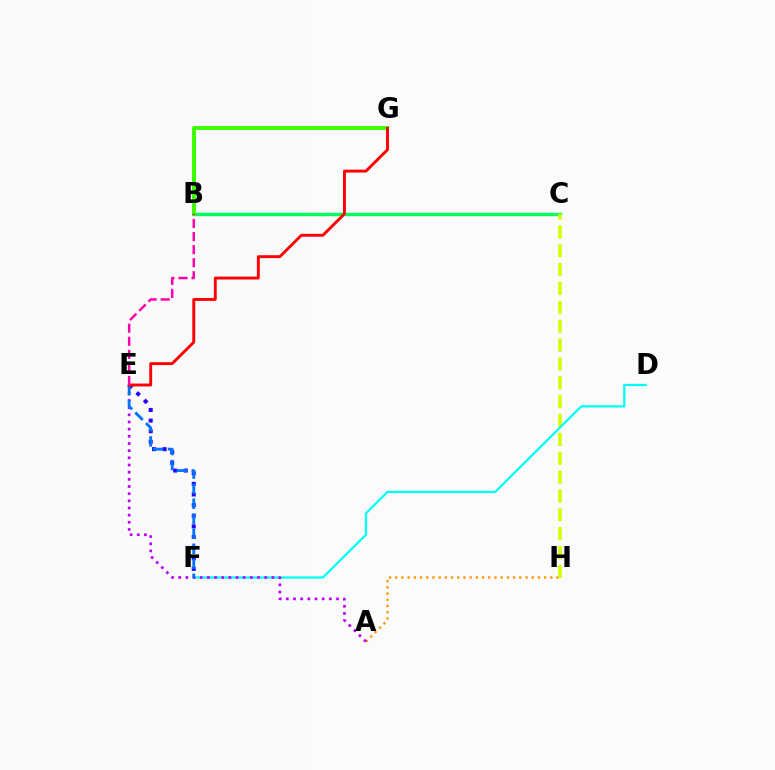{('E', 'F'): [{'color': '#2500ff', 'line_style': 'dotted', 'thickness': 2.89}, {'color': '#0074ff', 'line_style': 'dashed', 'thickness': 2.04}], ('B', 'C'): [{'color': '#00ff5c', 'line_style': 'solid', 'thickness': 2.43}], ('A', 'H'): [{'color': '#ff9400', 'line_style': 'dotted', 'thickness': 1.69}], ('C', 'H'): [{'color': '#d1ff00', 'line_style': 'dashed', 'thickness': 2.56}], ('B', 'G'): [{'color': '#3dff00', 'line_style': 'solid', 'thickness': 2.87}], ('D', 'F'): [{'color': '#00fff6', 'line_style': 'solid', 'thickness': 1.61}], ('A', 'E'): [{'color': '#b900ff', 'line_style': 'dotted', 'thickness': 1.95}], ('E', 'G'): [{'color': '#ff0000', 'line_style': 'solid', 'thickness': 2.08}], ('B', 'E'): [{'color': '#ff00ac', 'line_style': 'dashed', 'thickness': 1.77}]}